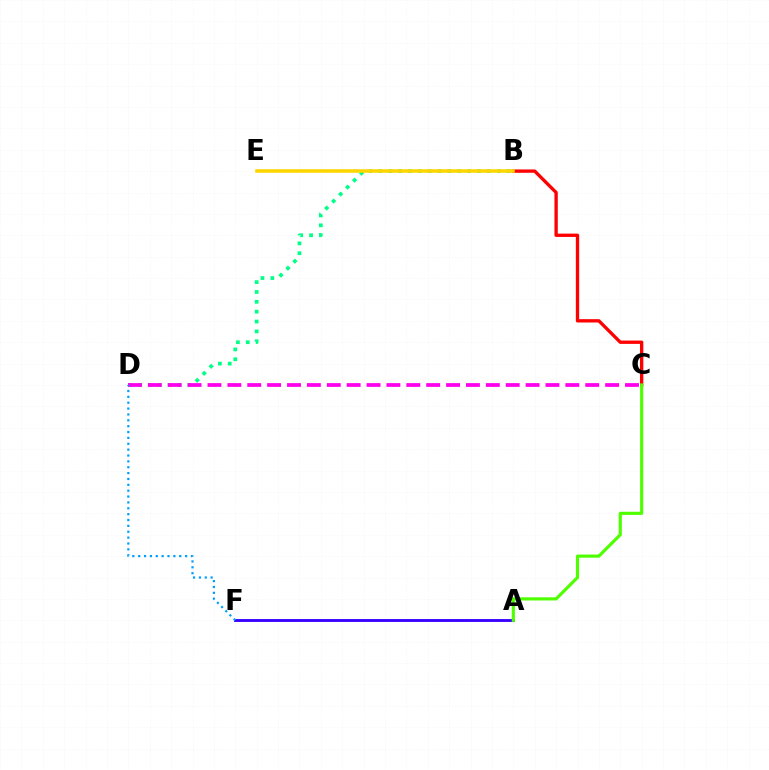{('A', 'F'): [{'color': '#3700ff', 'line_style': 'solid', 'thickness': 2.07}], ('B', 'C'): [{'color': '#ff0000', 'line_style': 'solid', 'thickness': 2.39}], ('B', 'D'): [{'color': '#00ff86', 'line_style': 'dotted', 'thickness': 2.68}], ('A', 'C'): [{'color': '#4fff00', 'line_style': 'solid', 'thickness': 2.27}], ('C', 'D'): [{'color': '#ff00ed', 'line_style': 'dashed', 'thickness': 2.7}], ('B', 'E'): [{'color': '#ffd500', 'line_style': 'solid', 'thickness': 2.55}], ('D', 'F'): [{'color': '#009eff', 'line_style': 'dotted', 'thickness': 1.59}]}